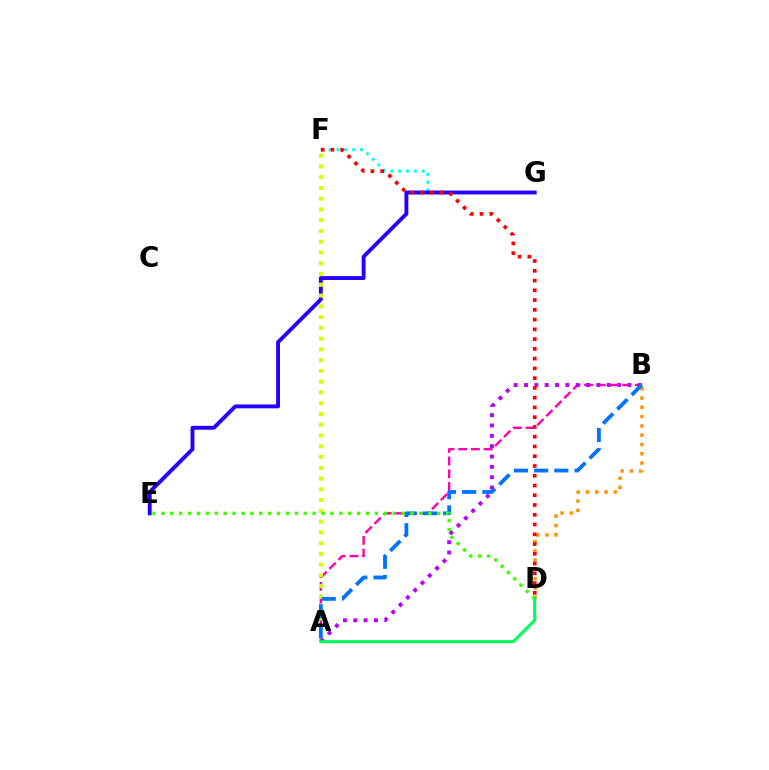{('B', 'D'): [{'color': '#ff9400', 'line_style': 'dotted', 'thickness': 2.52}], ('F', 'G'): [{'color': '#00fff6', 'line_style': 'dotted', 'thickness': 2.13}], ('E', 'G'): [{'color': '#2500ff', 'line_style': 'solid', 'thickness': 2.8}], ('A', 'B'): [{'color': '#ff00ac', 'line_style': 'dashed', 'thickness': 1.73}, {'color': '#b900ff', 'line_style': 'dotted', 'thickness': 2.81}, {'color': '#0074ff', 'line_style': 'dashed', 'thickness': 2.75}], ('A', 'F'): [{'color': '#d1ff00', 'line_style': 'dotted', 'thickness': 2.92}], ('D', 'E'): [{'color': '#3dff00', 'line_style': 'dotted', 'thickness': 2.42}], ('D', 'F'): [{'color': '#ff0000', 'line_style': 'dotted', 'thickness': 2.65}], ('A', 'D'): [{'color': '#00ff5c', 'line_style': 'solid', 'thickness': 2.23}]}